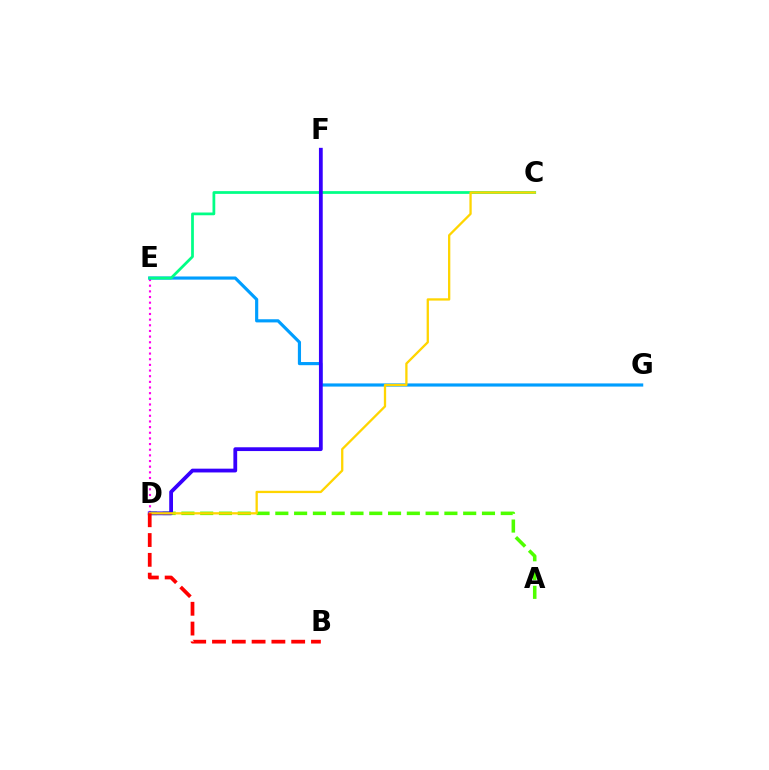{('D', 'E'): [{'color': '#ff00ed', 'line_style': 'dotted', 'thickness': 1.54}], ('A', 'D'): [{'color': '#4fff00', 'line_style': 'dashed', 'thickness': 2.55}], ('E', 'G'): [{'color': '#009eff', 'line_style': 'solid', 'thickness': 2.27}], ('C', 'E'): [{'color': '#00ff86', 'line_style': 'solid', 'thickness': 1.98}], ('D', 'F'): [{'color': '#3700ff', 'line_style': 'solid', 'thickness': 2.72}], ('C', 'D'): [{'color': '#ffd500', 'line_style': 'solid', 'thickness': 1.65}], ('B', 'D'): [{'color': '#ff0000', 'line_style': 'dashed', 'thickness': 2.69}]}